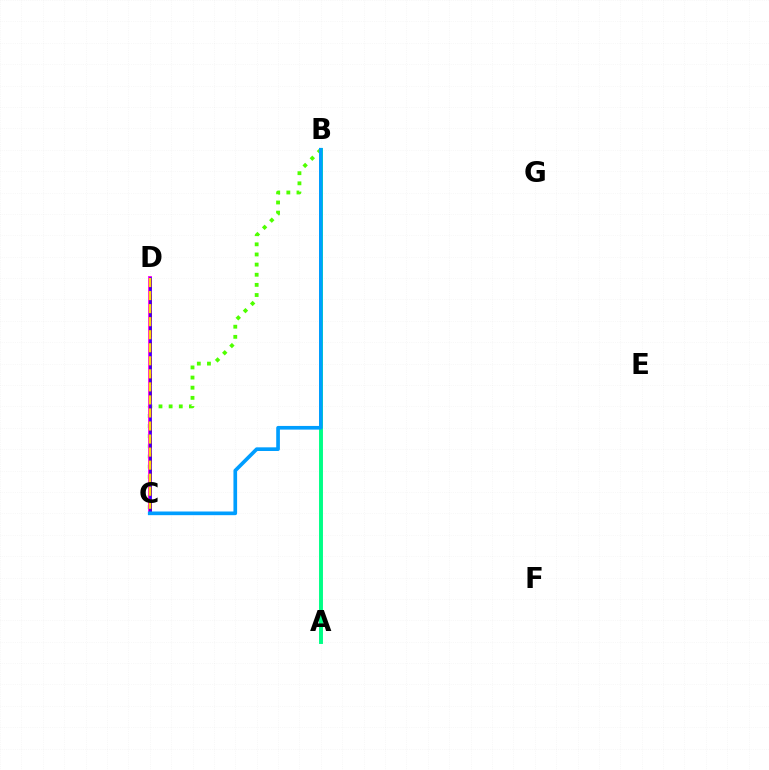{('A', 'B'): [{'color': '#00ff86', 'line_style': 'solid', 'thickness': 2.83}], ('B', 'C'): [{'color': '#4fff00', 'line_style': 'dotted', 'thickness': 2.75}, {'color': '#009eff', 'line_style': 'solid', 'thickness': 2.64}], ('C', 'D'): [{'color': '#ff00ed', 'line_style': 'solid', 'thickness': 2.78}, {'color': '#ff0000', 'line_style': 'dashed', 'thickness': 2.16}, {'color': '#3700ff', 'line_style': 'solid', 'thickness': 1.82}, {'color': '#ffd500', 'line_style': 'dashed', 'thickness': 1.77}]}